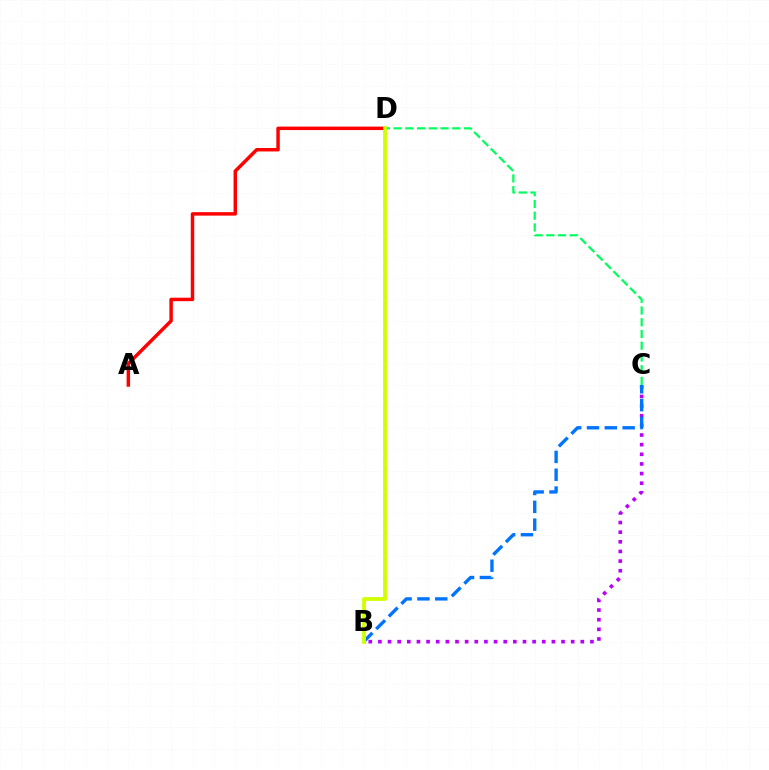{('B', 'C'): [{'color': '#b900ff', 'line_style': 'dotted', 'thickness': 2.62}, {'color': '#0074ff', 'line_style': 'dashed', 'thickness': 2.42}], ('A', 'D'): [{'color': '#ff0000', 'line_style': 'solid', 'thickness': 2.5}], ('C', 'D'): [{'color': '#00ff5c', 'line_style': 'dashed', 'thickness': 1.59}], ('B', 'D'): [{'color': '#d1ff00', 'line_style': 'solid', 'thickness': 2.74}]}